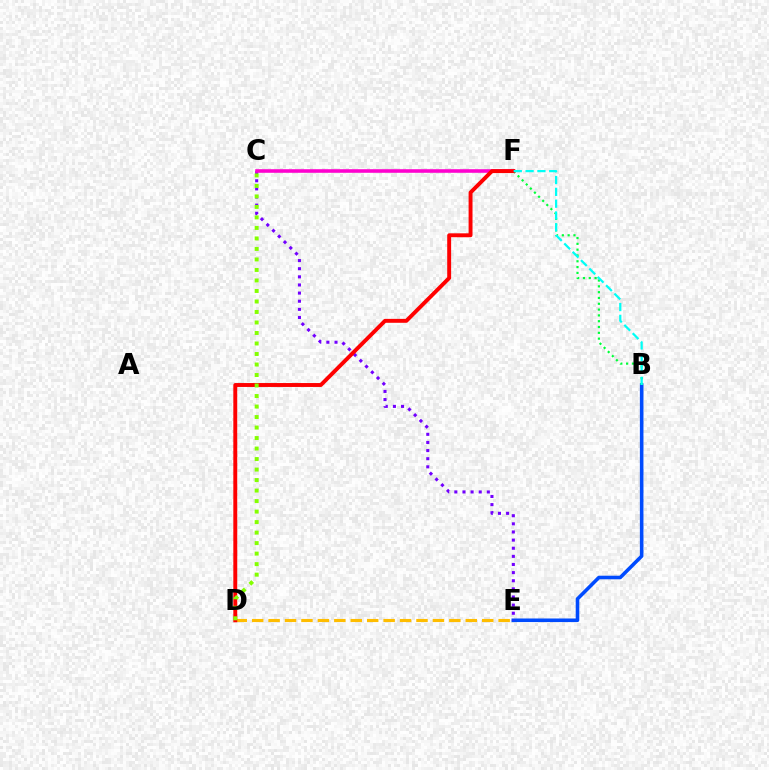{('B', 'E'): [{'color': '#004bff', 'line_style': 'solid', 'thickness': 2.58}], ('C', 'E'): [{'color': '#7200ff', 'line_style': 'dotted', 'thickness': 2.21}], ('B', 'F'): [{'color': '#00ff39', 'line_style': 'dotted', 'thickness': 1.58}, {'color': '#00fff6', 'line_style': 'dashed', 'thickness': 1.6}], ('C', 'F'): [{'color': '#ff00cf', 'line_style': 'solid', 'thickness': 2.58}], ('D', 'E'): [{'color': '#ffbd00', 'line_style': 'dashed', 'thickness': 2.23}], ('D', 'F'): [{'color': '#ff0000', 'line_style': 'solid', 'thickness': 2.82}], ('C', 'D'): [{'color': '#84ff00', 'line_style': 'dotted', 'thickness': 2.85}]}